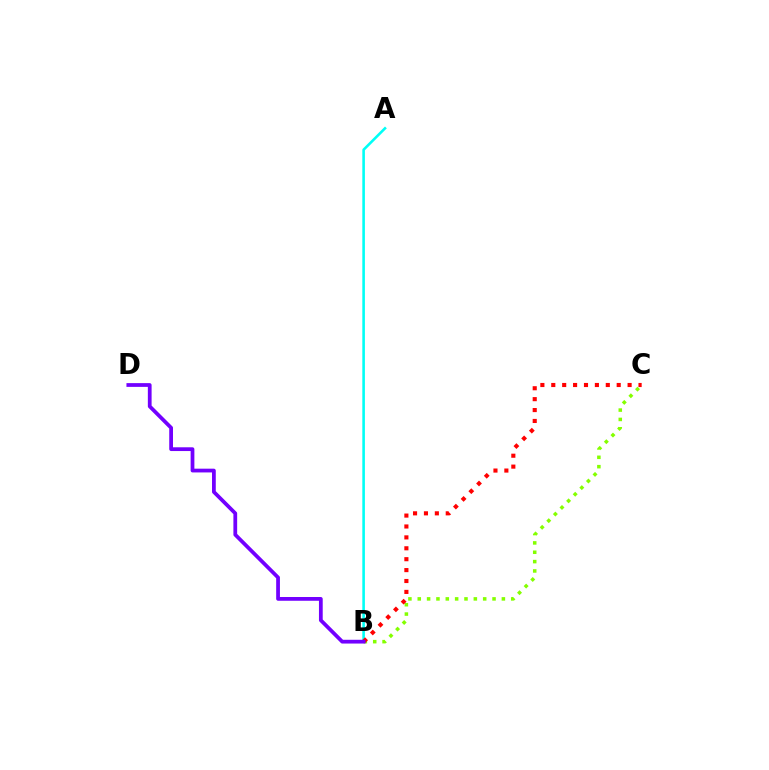{('A', 'B'): [{'color': '#00fff6', 'line_style': 'solid', 'thickness': 1.87}], ('B', 'C'): [{'color': '#84ff00', 'line_style': 'dotted', 'thickness': 2.54}, {'color': '#ff0000', 'line_style': 'dotted', 'thickness': 2.96}], ('B', 'D'): [{'color': '#7200ff', 'line_style': 'solid', 'thickness': 2.71}]}